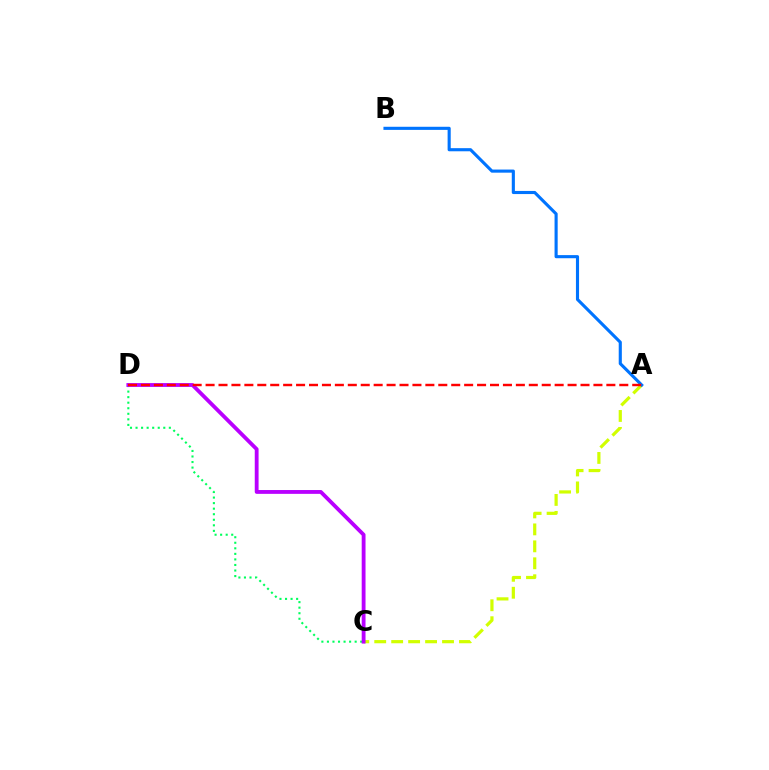{('A', 'C'): [{'color': '#d1ff00', 'line_style': 'dashed', 'thickness': 2.3}], ('C', 'D'): [{'color': '#00ff5c', 'line_style': 'dotted', 'thickness': 1.51}, {'color': '#b900ff', 'line_style': 'solid', 'thickness': 2.75}], ('A', 'B'): [{'color': '#0074ff', 'line_style': 'solid', 'thickness': 2.24}], ('A', 'D'): [{'color': '#ff0000', 'line_style': 'dashed', 'thickness': 1.76}]}